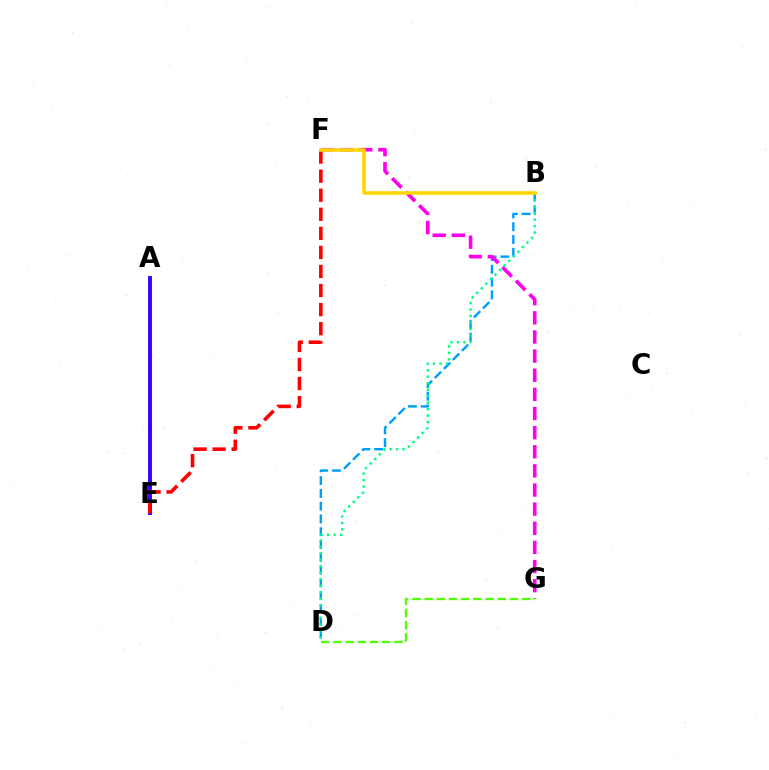{('A', 'E'): [{'color': '#3700ff', 'line_style': 'solid', 'thickness': 2.82}], ('B', 'D'): [{'color': '#009eff', 'line_style': 'dashed', 'thickness': 1.74}, {'color': '#00ff86', 'line_style': 'dotted', 'thickness': 1.76}], ('F', 'G'): [{'color': '#ff00ed', 'line_style': 'dashed', 'thickness': 2.6}], ('E', 'F'): [{'color': '#ff0000', 'line_style': 'dashed', 'thickness': 2.59}], ('D', 'G'): [{'color': '#4fff00', 'line_style': 'dashed', 'thickness': 1.66}], ('B', 'F'): [{'color': '#ffd500', 'line_style': 'solid', 'thickness': 2.62}]}